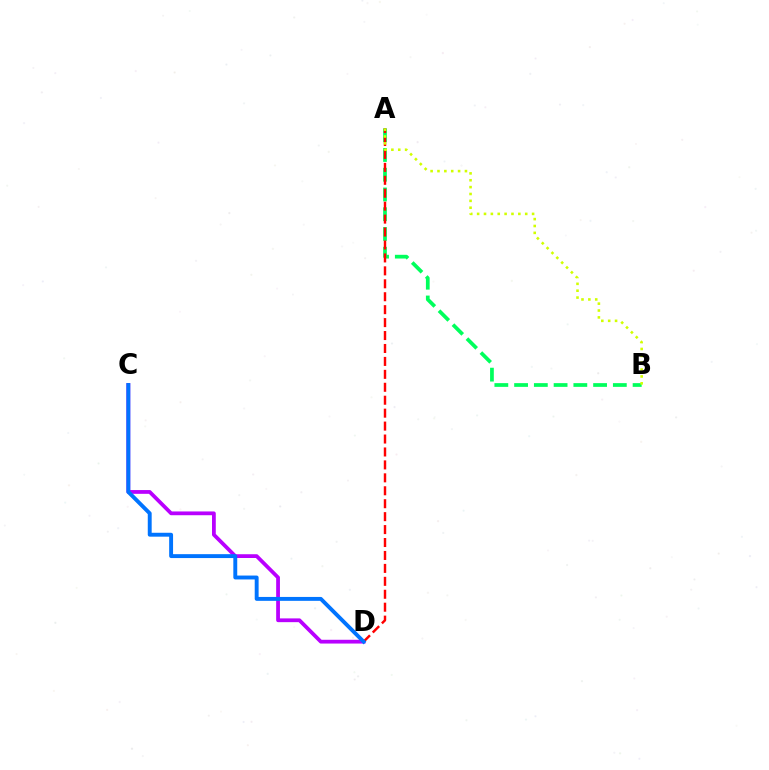{('C', 'D'): [{'color': '#b900ff', 'line_style': 'solid', 'thickness': 2.71}, {'color': '#0074ff', 'line_style': 'solid', 'thickness': 2.81}], ('A', 'B'): [{'color': '#00ff5c', 'line_style': 'dashed', 'thickness': 2.68}, {'color': '#d1ff00', 'line_style': 'dotted', 'thickness': 1.87}], ('A', 'D'): [{'color': '#ff0000', 'line_style': 'dashed', 'thickness': 1.76}]}